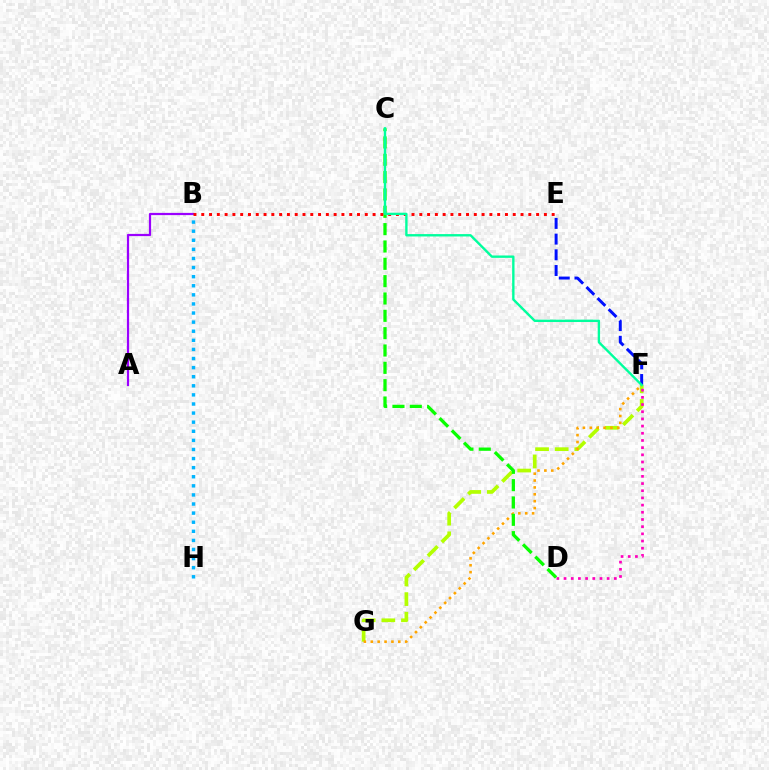{('A', 'B'): [{'color': '#9b00ff', 'line_style': 'solid', 'thickness': 1.59}], ('F', 'G'): [{'color': '#b3ff00', 'line_style': 'dashed', 'thickness': 2.67}, {'color': '#ffa500', 'line_style': 'dotted', 'thickness': 1.87}], ('D', 'F'): [{'color': '#ff00bd', 'line_style': 'dotted', 'thickness': 1.95}], ('B', 'H'): [{'color': '#00b5ff', 'line_style': 'dotted', 'thickness': 2.47}], ('C', 'D'): [{'color': '#08ff00', 'line_style': 'dashed', 'thickness': 2.36}], ('E', 'F'): [{'color': '#0010ff', 'line_style': 'dashed', 'thickness': 2.13}], ('B', 'E'): [{'color': '#ff0000', 'line_style': 'dotted', 'thickness': 2.12}], ('C', 'F'): [{'color': '#00ff9d', 'line_style': 'solid', 'thickness': 1.71}]}